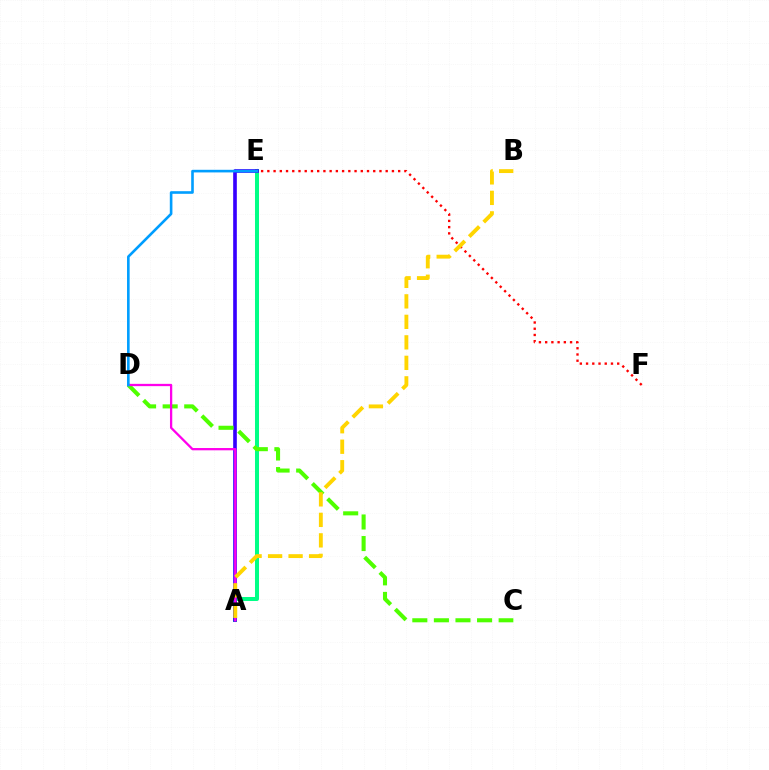{('A', 'E'): [{'color': '#00ff86', 'line_style': 'solid', 'thickness': 2.89}, {'color': '#3700ff', 'line_style': 'solid', 'thickness': 2.63}], ('C', 'D'): [{'color': '#4fff00', 'line_style': 'dashed', 'thickness': 2.93}], ('E', 'F'): [{'color': '#ff0000', 'line_style': 'dotted', 'thickness': 1.69}], ('A', 'D'): [{'color': '#ff00ed', 'line_style': 'solid', 'thickness': 1.65}], ('D', 'E'): [{'color': '#009eff', 'line_style': 'solid', 'thickness': 1.89}], ('A', 'B'): [{'color': '#ffd500', 'line_style': 'dashed', 'thickness': 2.78}]}